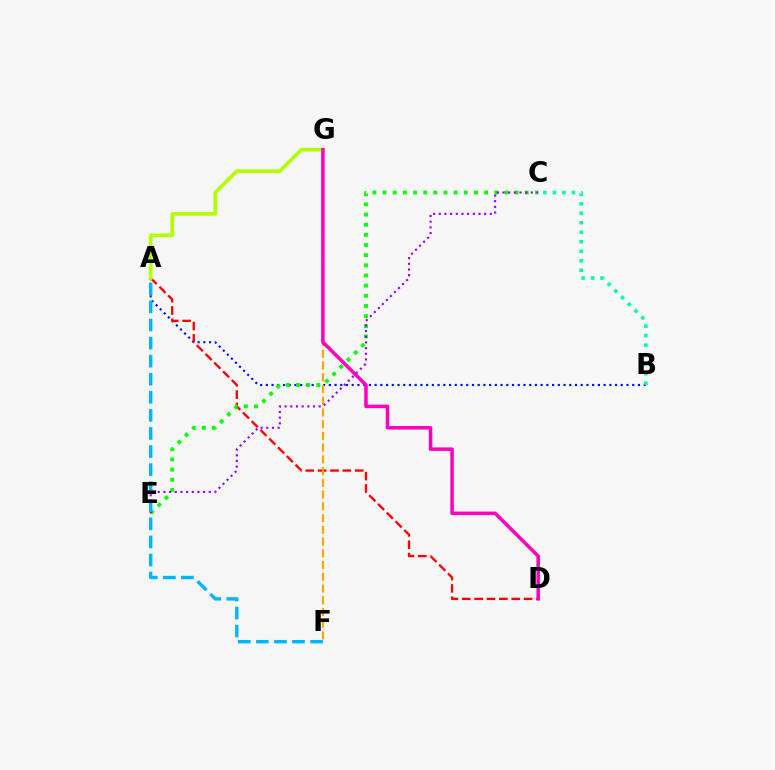{('A', 'B'): [{'color': '#0010ff', 'line_style': 'dotted', 'thickness': 1.56}], ('B', 'C'): [{'color': '#00ff9d', 'line_style': 'dotted', 'thickness': 2.59}], ('A', 'D'): [{'color': '#ff0000', 'line_style': 'dashed', 'thickness': 1.68}], ('C', 'E'): [{'color': '#08ff00', 'line_style': 'dotted', 'thickness': 2.76}, {'color': '#9b00ff', 'line_style': 'dotted', 'thickness': 1.54}], ('F', 'G'): [{'color': '#ffa500', 'line_style': 'dashed', 'thickness': 1.59}], ('A', 'G'): [{'color': '#b3ff00', 'line_style': 'solid', 'thickness': 2.68}], ('A', 'F'): [{'color': '#00b5ff', 'line_style': 'dashed', 'thickness': 2.46}], ('D', 'G'): [{'color': '#ff00bd', 'line_style': 'solid', 'thickness': 2.53}]}